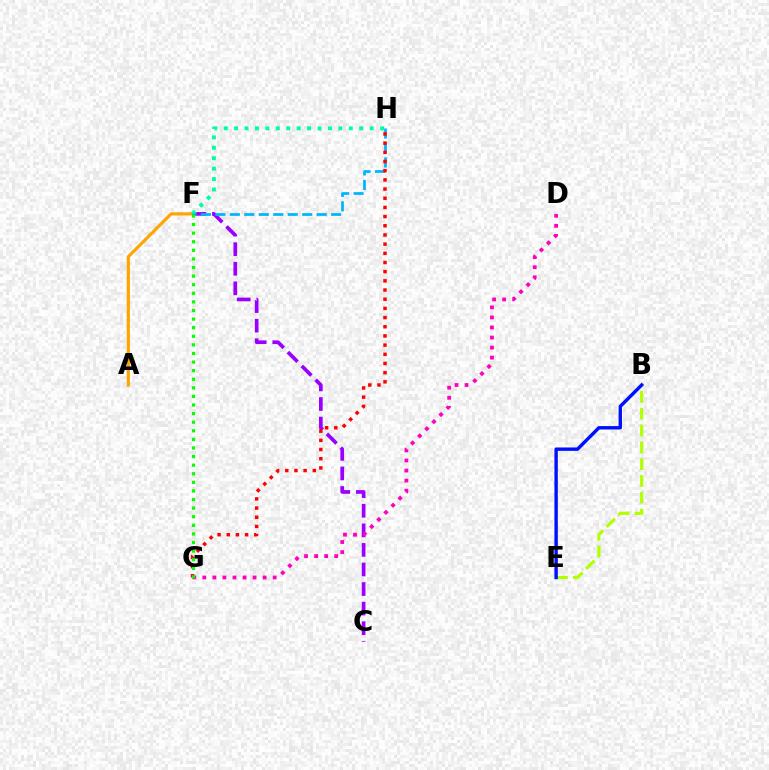{('A', 'F'): [{'color': '#ffa500', 'line_style': 'solid', 'thickness': 2.28}], ('C', 'F'): [{'color': '#9b00ff', 'line_style': 'dashed', 'thickness': 2.66}], ('F', 'H'): [{'color': '#00ff9d', 'line_style': 'dotted', 'thickness': 2.83}, {'color': '#00b5ff', 'line_style': 'dashed', 'thickness': 1.97}], ('D', 'G'): [{'color': '#ff00bd', 'line_style': 'dotted', 'thickness': 2.73}], ('B', 'E'): [{'color': '#b3ff00', 'line_style': 'dashed', 'thickness': 2.28}, {'color': '#0010ff', 'line_style': 'solid', 'thickness': 2.44}], ('G', 'H'): [{'color': '#ff0000', 'line_style': 'dotted', 'thickness': 2.49}], ('F', 'G'): [{'color': '#08ff00', 'line_style': 'dotted', 'thickness': 2.33}]}